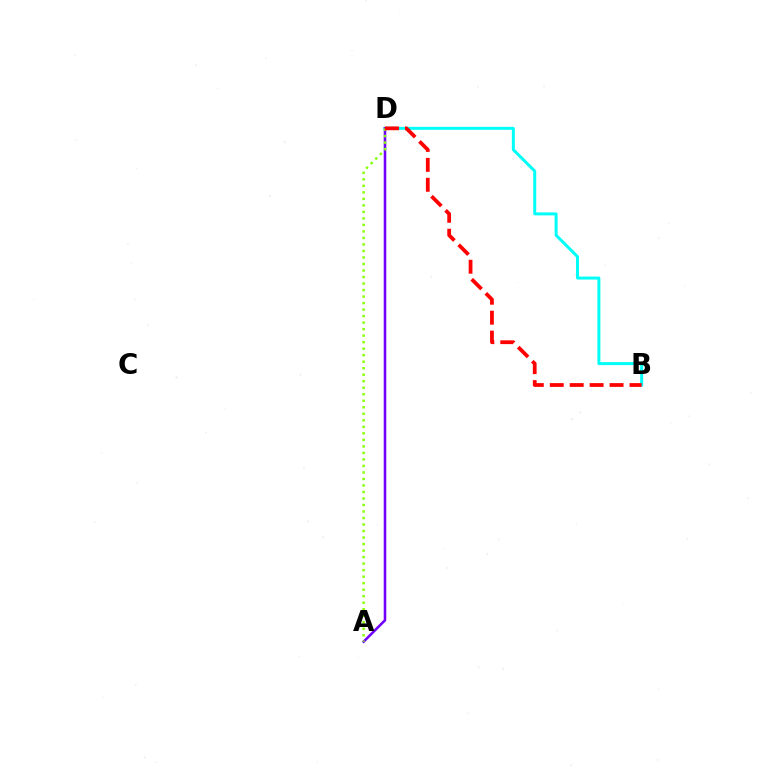{('B', 'D'): [{'color': '#00fff6', 'line_style': 'solid', 'thickness': 2.15}, {'color': '#ff0000', 'line_style': 'dashed', 'thickness': 2.71}], ('A', 'D'): [{'color': '#7200ff', 'line_style': 'solid', 'thickness': 1.85}, {'color': '#84ff00', 'line_style': 'dotted', 'thickness': 1.77}]}